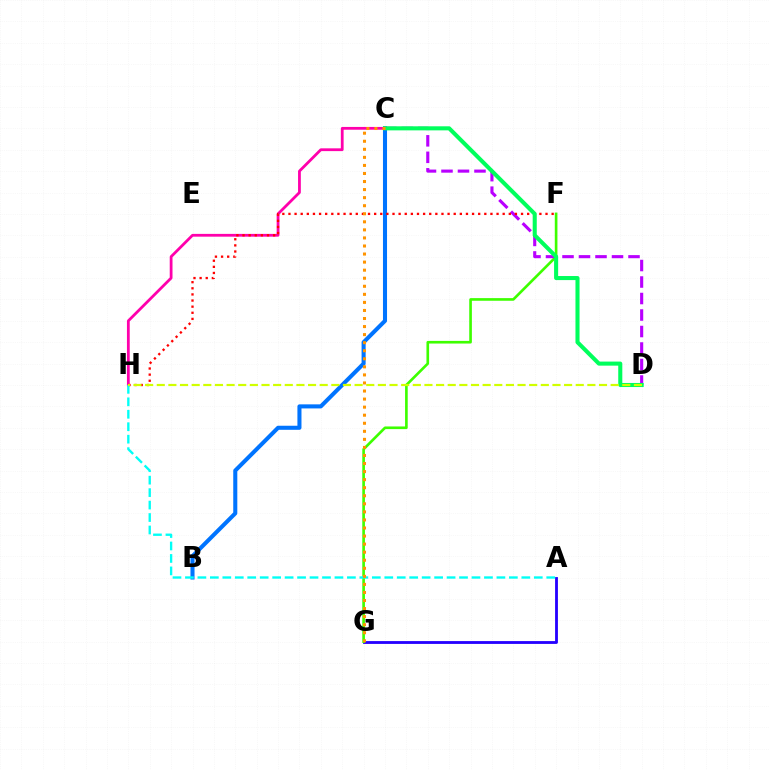{('A', 'G'): [{'color': '#2500ff', 'line_style': 'solid', 'thickness': 2.03}], ('F', 'G'): [{'color': '#3dff00', 'line_style': 'solid', 'thickness': 1.9}], ('B', 'C'): [{'color': '#0074ff', 'line_style': 'solid', 'thickness': 2.93}], ('C', 'D'): [{'color': '#b900ff', 'line_style': 'dashed', 'thickness': 2.24}, {'color': '#00ff5c', 'line_style': 'solid', 'thickness': 2.93}], ('C', 'H'): [{'color': '#ff00ac', 'line_style': 'solid', 'thickness': 2.0}], ('F', 'H'): [{'color': '#ff0000', 'line_style': 'dotted', 'thickness': 1.66}], ('A', 'H'): [{'color': '#00fff6', 'line_style': 'dashed', 'thickness': 1.69}], ('C', 'G'): [{'color': '#ff9400', 'line_style': 'dotted', 'thickness': 2.19}], ('D', 'H'): [{'color': '#d1ff00', 'line_style': 'dashed', 'thickness': 1.58}]}